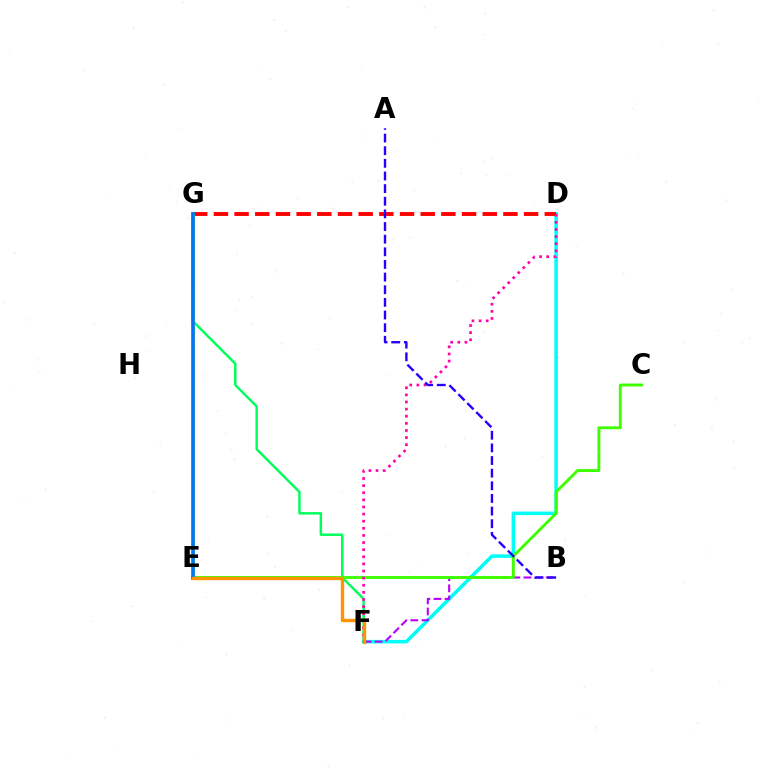{('D', 'F'): [{'color': '#00fff6', 'line_style': 'solid', 'thickness': 2.54}, {'color': '#ff00ac', 'line_style': 'dotted', 'thickness': 1.93}], ('B', 'F'): [{'color': '#b900ff', 'line_style': 'dashed', 'thickness': 1.51}], ('F', 'G'): [{'color': '#00ff5c', 'line_style': 'solid', 'thickness': 1.77}], ('C', 'E'): [{'color': '#3dff00', 'line_style': 'solid', 'thickness': 2.08}], ('D', 'G'): [{'color': '#ff0000', 'line_style': 'dashed', 'thickness': 2.81}], ('A', 'B'): [{'color': '#2500ff', 'line_style': 'dashed', 'thickness': 1.72}], ('E', 'G'): [{'color': '#d1ff00', 'line_style': 'solid', 'thickness': 2.15}, {'color': '#0074ff', 'line_style': 'solid', 'thickness': 2.63}], ('E', 'F'): [{'color': '#ff9400', 'line_style': 'solid', 'thickness': 2.42}]}